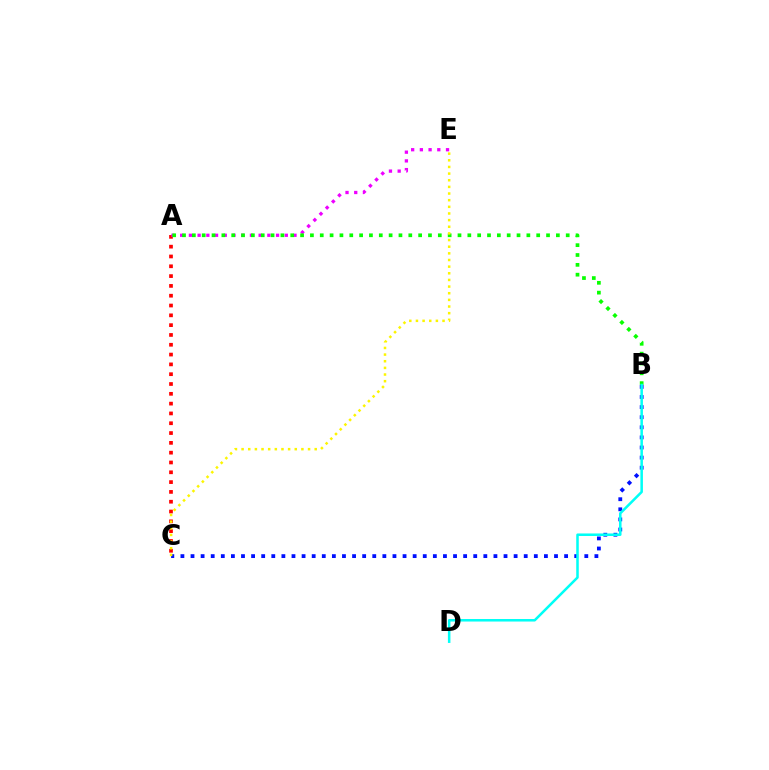{('A', 'C'): [{'color': '#ff0000', 'line_style': 'dotted', 'thickness': 2.67}], ('A', 'E'): [{'color': '#ee00ff', 'line_style': 'dotted', 'thickness': 2.37}], ('B', 'C'): [{'color': '#0010ff', 'line_style': 'dotted', 'thickness': 2.74}], ('A', 'B'): [{'color': '#08ff00', 'line_style': 'dotted', 'thickness': 2.67}], ('B', 'D'): [{'color': '#00fff6', 'line_style': 'solid', 'thickness': 1.82}], ('C', 'E'): [{'color': '#fcf500', 'line_style': 'dotted', 'thickness': 1.81}]}